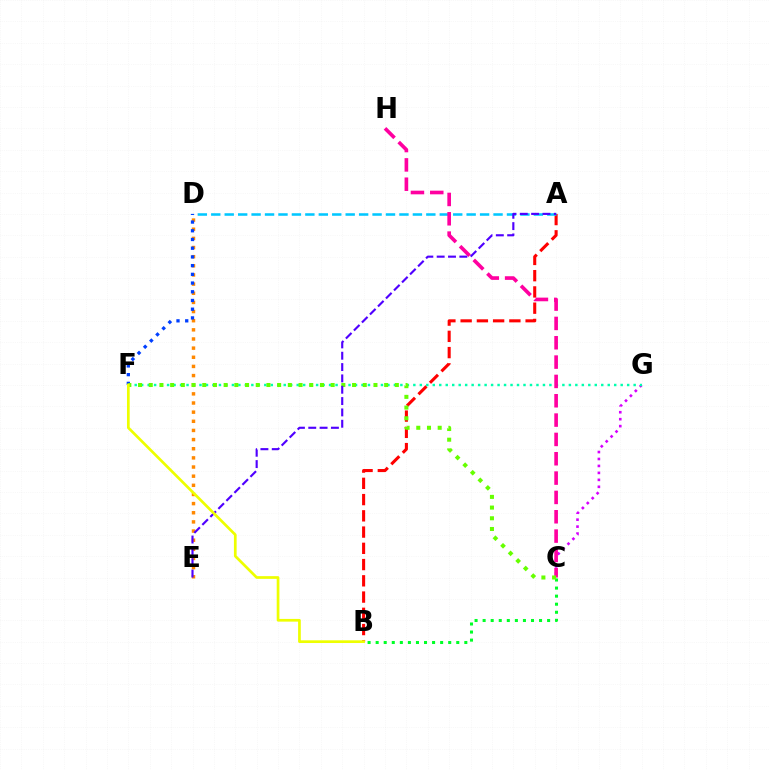{('A', 'B'): [{'color': '#ff0000', 'line_style': 'dashed', 'thickness': 2.21}], ('B', 'C'): [{'color': '#00ff27', 'line_style': 'dotted', 'thickness': 2.19}], ('C', 'G'): [{'color': '#d600ff', 'line_style': 'dotted', 'thickness': 1.89}], ('D', 'E'): [{'color': '#ff8800', 'line_style': 'dotted', 'thickness': 2.48}], ('D', 'F'): [{'color': '#003fff', 'line_style': 'dotted', 'thickness': 2.37}], ('F', 'G'): [{'color': '#00ffaf', 'line_style': 'dotted', 'thickness': 1.76}], ('A', 'D'): [{'color': '#00c7ff', 'line_style': 'dashed', 'thickness': 1.83}], ('C', 'H'): [{'color': '#ff00a0', 'line_style': 'dashed', 'thickness': 2.63}], ('C', 'F'): [{'color': '#66ff00', 'line_style': 'dotted', 'thickness': 2.91}], ('A', 'E'): [{'color': '#4f00ff', 'line_style': 'dashed', 'thickness': 1.54}], ('B', 'F'): [{'color': '#eeff00', 'line_style': 'solid', 'thickness': 1.95}]}